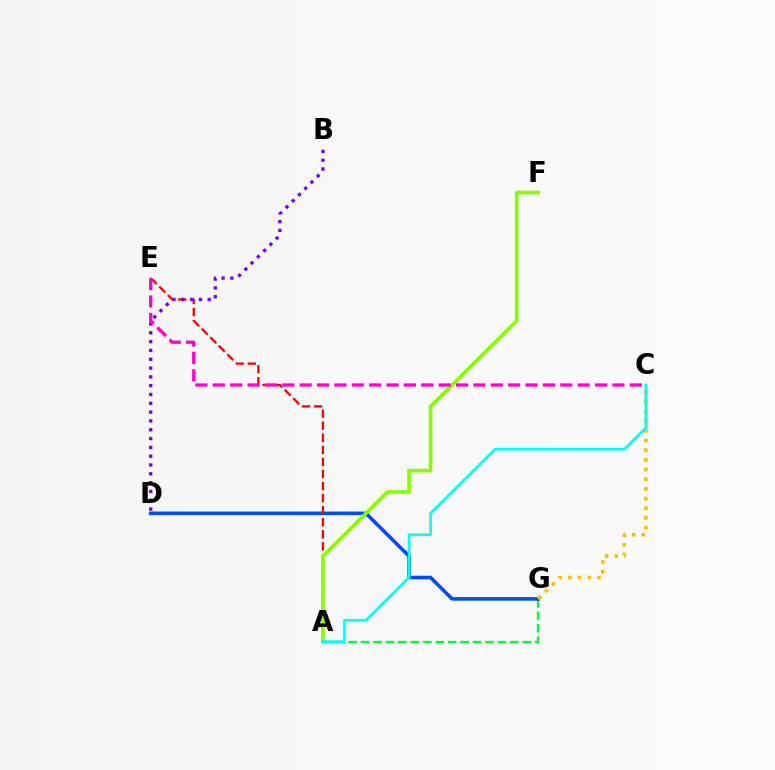{('A', 'G'): [{'color': '#00ff39', 'line_style': 'dashed', 'thickness': 1.69}], ('D', 'G'): [{'color': '#004bff', 'line_style': 'solid', 'thickness': 2.57}], ('A', 'E'): [{'color': '#ff0000', 'line_style': 'dashed', 'thickness': 1.64}], ('A', 'F'): [{'color': '#84ff00', 'line_style': 'solid', 'thickness': 2.59}], ('C', 'G'): [{'color': '#ffbd00', 'line_style': 'dotted', 'thickness': 2.63}], ('B', 'D'): [{'color': '#7200ff', 'line_style': 'dotted', 'thickness': 2.39}], ('A', 'C'): [{'color': '#00fff6', 'line_style': 'solid', 'thickness': 1.93}], ('C', 'E'): [{'color': '#ff00cf', 'line_style': 'dashed', 'thickness': 2.36}]}